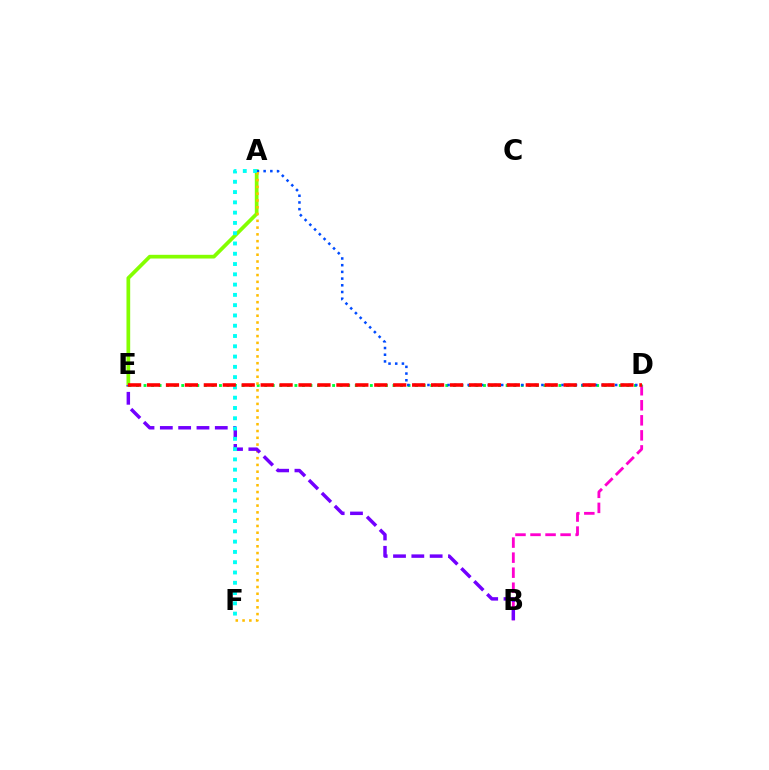{('B', 'D'): [{'color': '#ff00cf', 'line_style': 'dashed', 'thickness': 2.04}], ('D', 'E'): [{'color': '#00ff39', 'line_style': 'dotted', 'thickness': 2.05}, {'color': '#ff0000', 'line_style': 'dashed', 'thickness': 2.57}], ('A', 'E'): [{'color': '#84ff00', 'line_style': 'solid', 'thickness': 2.67}], ('A', 'D'): [{'color': '#004bff', 'line_style': 'dotted', 'thickness': 1.82}], ('A', 'F'): [{'color': '#ffbd00', 'line_style': 'dotted', 'thickness': 1.84}, {'color': '#00fff6', 'line_style': 'dotted', 'thickness': 2.79}], ('B', 'E'): [{'color': '#7200ff', 'line_style': 'dashed', 'thickness': 2.49}]}